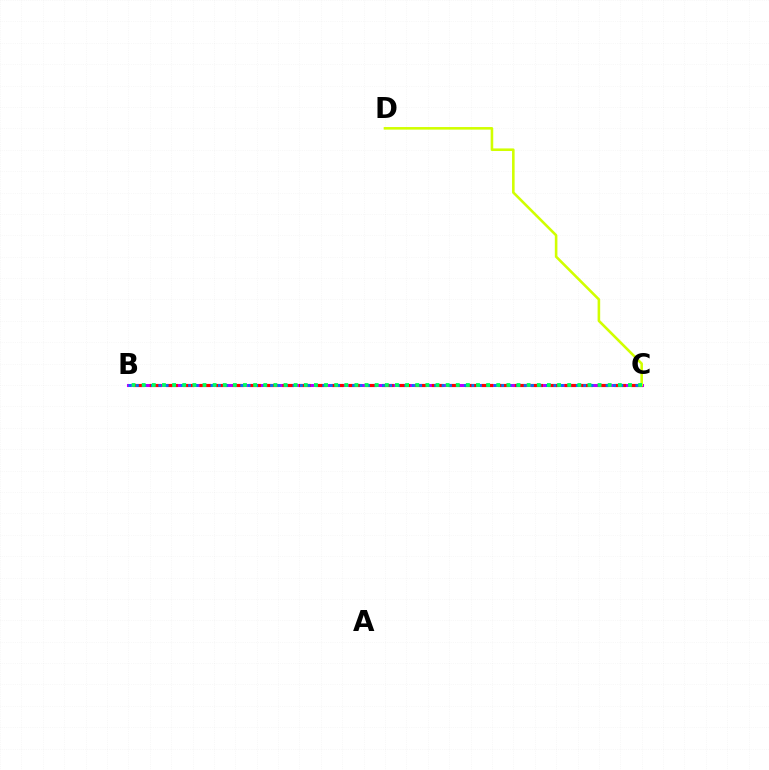{('B', 'C'): [{'color': '#b900ff', 'line_style': 'solid', 'thickness': 2.2}, {'color': '#ff0000', 'line_style': 'dashed', 'thickness': 2.25}, {'color': '#0074ff', 'line_style': 'dotted', 'thickness': 2.03}, {'color': '#00ff5c', 'line_style': 'dotted', 'thickness': 2.75}], ('C', 'D'): [{'color': '#d1ff00', 'line_style': 'solid', 'thickness': 1.86}]}